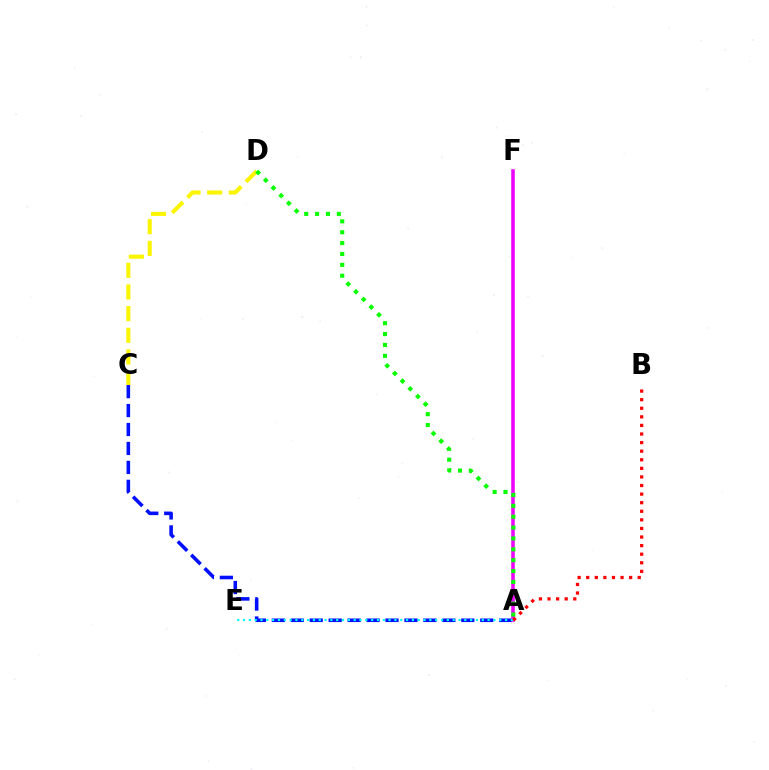{('A', 'C'): [{'color': '#0010ff', 'line_style': 'dashed', 'thickness': 2.57}], ('A', 'F'): [{'color': '#ee00ff', 'line_style': 'solid', 'thickness': 2.55}], ('C', 'D'): [{'color': '#fcf500', 'line_style': 'dashed', 'thickness': 2.94}], ('A', 'D'): [{'color': '#08ff00', 'line_style': 'dotted', 'thickness': 2.95}], ('A', 'E'): [{'color': '#00fff6', 'line_style': 'dotted', 'thickness': 1.58}], ('A', 'B'): [{'color': '#ff0000', 'line_style': 'dotted', 'thickness': 2.33}]}